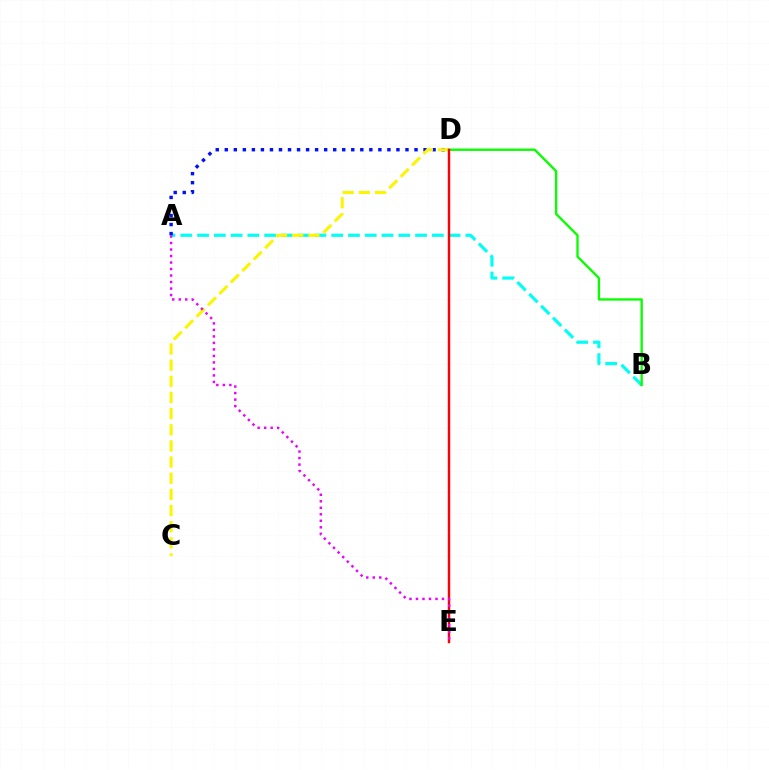{('A', 'B'): [{'color': '#00fff6', 'line_style': 'dashed', 'thickness': 2.28}], ('A', 'D'): [{'color': '#0010ff', 'line_style': 'dotted', 'thickness': 2.45}], ('C', 'D'): [{'color': '#fcf500', 'line_style': 'dashed', 'thickness': 2.19}], ('B', 'D'): [{'color': '#08ff00', 'line_style': 'solid', 'thickness': 1.68}], ('D', 'E'): [{'color': '#ff0000', 'line_style': 'solid', 'thickness': 1.74}], ('A', 'E'): [{'color': '#ee00ff', 'line_style': 'dotted', 'thickness': 1.77}]}